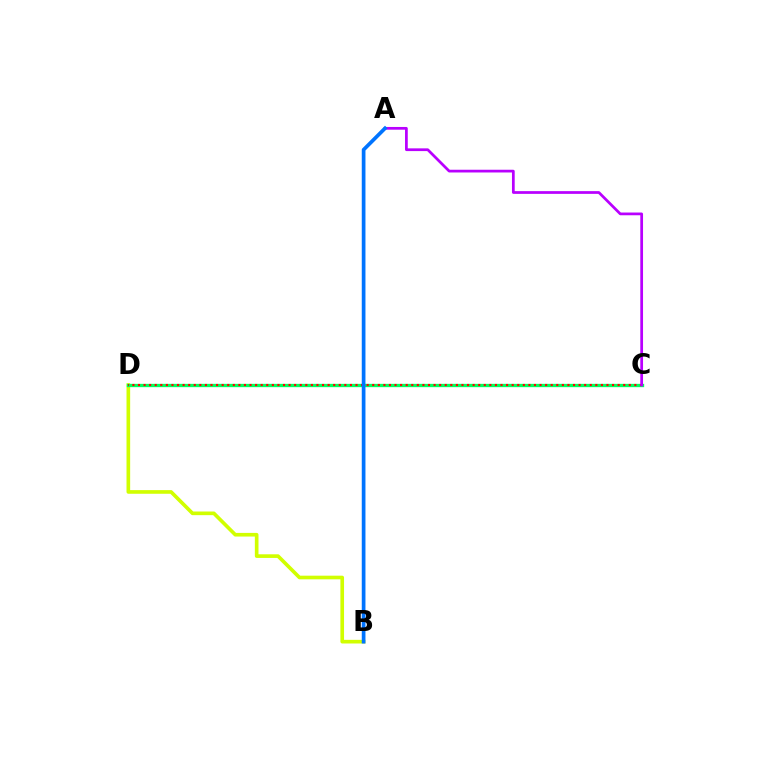{('B', 'D'): [{'color': '#d1ff00', 'line_style': 'solid', 'thickness': 2.63}], ('C', 'D'): [{'color': '#00ff5c', 'line_style': 'solid', 'thickness': 2.39}, {'color': '#ff0000', 'line_style': 'dotted', 'thickness': 1.52}], ('A', 'C'): [{'color': '#b900ff', 'line_style': 'solid', 'thickness': 1.97}], ('A', 'B'): [{'color': '#0074ff', 'line_style': 'solid', 'thickness': 2.66}]}